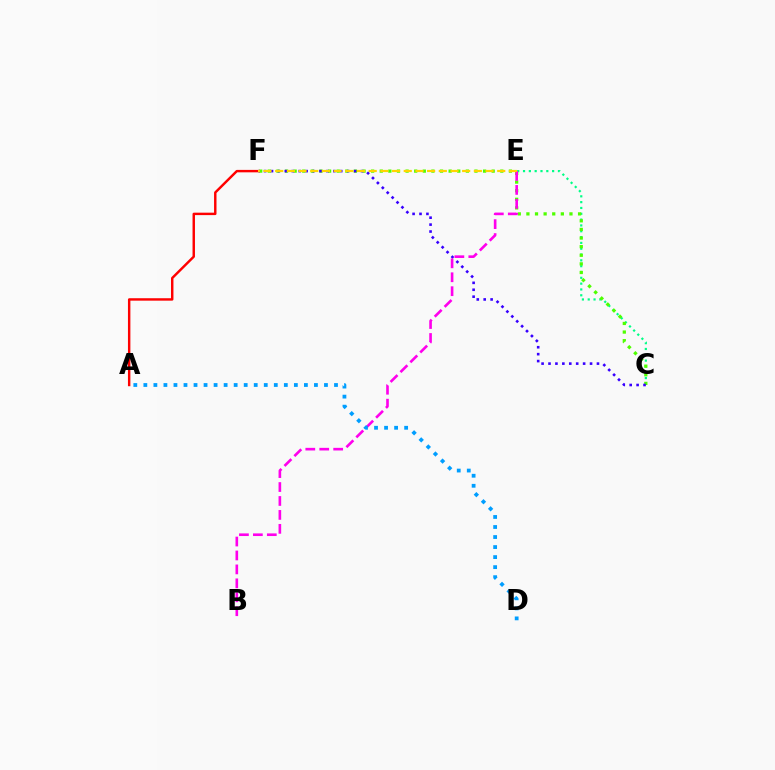{('C', 'E'): [{'color': '#00ff86', 'line_style': 'dotted', 'thickness': 1.58}], ('C', 'F'): [{'color': '#4fff00', 'line_style': 'dotted', 'thickness': 2.34}, {'color': '#3700ff', 'line_style': 'dotted', 'thickness': 1.88}], ('A', 'F'): [{'color': '#ff0000', 'line_style': 'solid', 'thickness': 1.75}], ('B', 'E'): [{'color': '#ff00ed', 'line_style': 'dashed', 'thickness': 1.89}], ('A', 'D'): [{'color': '#009eff', 'line_style': 'dotted', 'thickness': 2.73}], ('E', 'F'): [{'color': '#ffd500', 'line_style': 'dashed', 'thickness': 1.59}]}